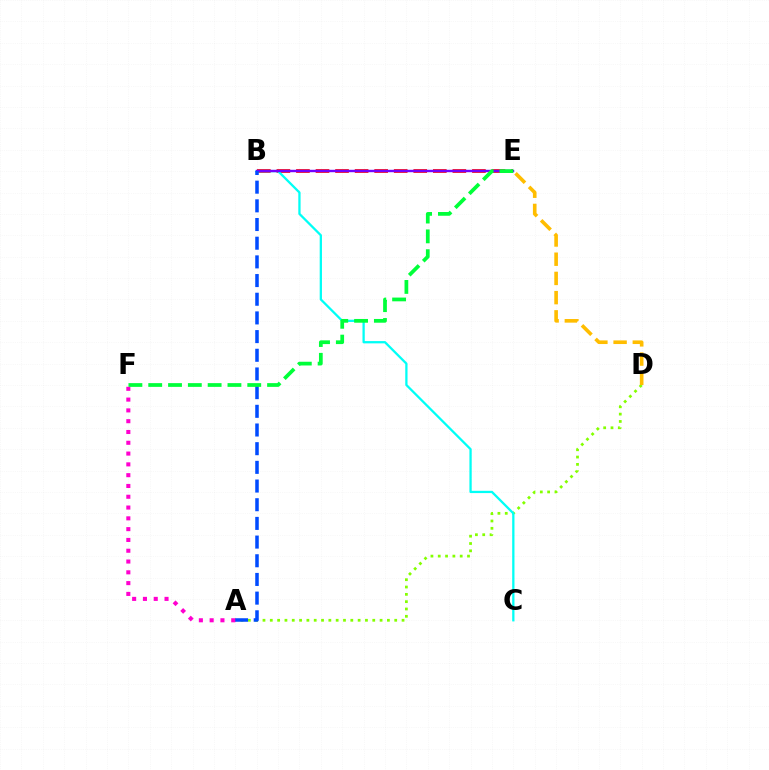{('A', 'D'): [{'color': '#84ff00', 'line_style': 'dotted', 'thickness': 1.99}], ('B', 'E'): [{'color': '#ff0000', 'line_style': 'dashed', 'thickness': 2.66}, {'color': '#7200ff', 'line_style': 'solid', 'thickness': 1.73}], ('B', 'C'): [{'color': '#00fff6', 'line_style': 'solid', 'thickness': 1.64}], ('D', 'E'): [{'color': '#ffbd00', 'line_style': 'dashed', 'thickness': 2.61}], ('A', 'B'): [{'color': '#004bff', 'line_style': 'dashed', 'thickness': 2.54}], ('A', 'F'): [{'color': '#ff00cf', 'line_style': 'dotted', 'thickness': 2.93}], ('E', 'F'): [{'color': '#00ff39', 'line_style': 'dashed', 'thickness': 2.69}]}